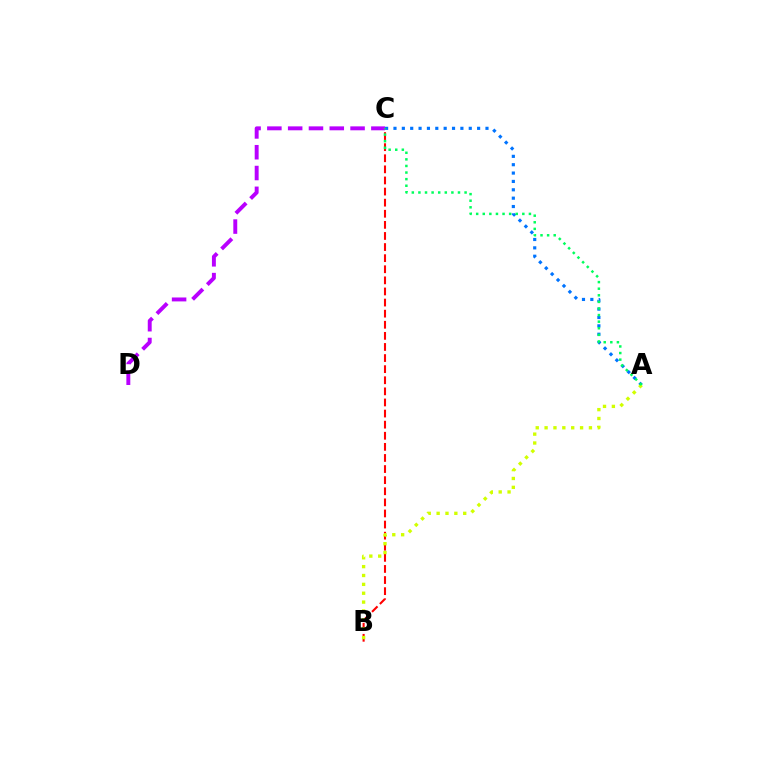{('A', 'C'): [{'color': '#0074ff', 'line_style': 'dotted', 'thickness': 2.27}, {'color': '#00ff5c', 'line_style': 'dotted', 'thickness': 1.79}], ('B', 'C'): [{'color': '#ff0000', 'line_style': 'dashed', 'thickness': 1.51}], ('C', 'D'): [{'color': '#b900ff', 'line_style': 'dashed', 'thickness': 2.83}], ('A', 'B'): [{'color': '#d1ff00', 'line_style': 'dotted', 'thickness': 2.41}]}